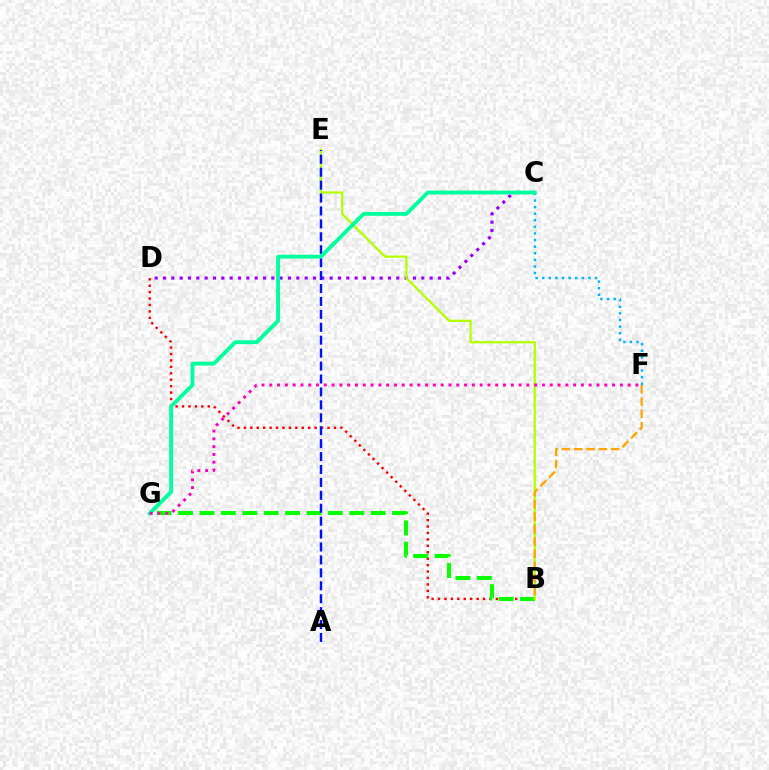{('B', 'D'): [{'color': '#ff0000', 'line_style': 'dotted', 'thickness': 1.75}], ('C', 'D'): [{'color': '#9b00ff', 'line_style': 'dotted', 'thickness': 2.26}], ('B', 'G'): [{'color': '#08ff00', 'line_style': 'dashed', 'thickness': 2.91}], ('B', 'E'): [{'color': '#b3ff00', 'line_style': 'solid', 'thickness': 1.62}], ('A', 'E'): [{'color': '#0010ff', 'line_style': 'dashed', 'thickness': 1.76}], ('C', 'F'): [{'color': '#00b5ff', 'line_style': 'dotted', 'thickness': 1.79}], ('C', 'G'): [{'color': '#00ff9d', 'line_style': 'solid', 'thickness': 2.77}], ('B', 'F'): [{'color': '#ffa500', 'line_style': 'dashed', 'thickness': 1.67}], ('F', 'G'): [{'color': '#ff00bd', 'line_style': 'dotted', 'thickness': 2.12}]}